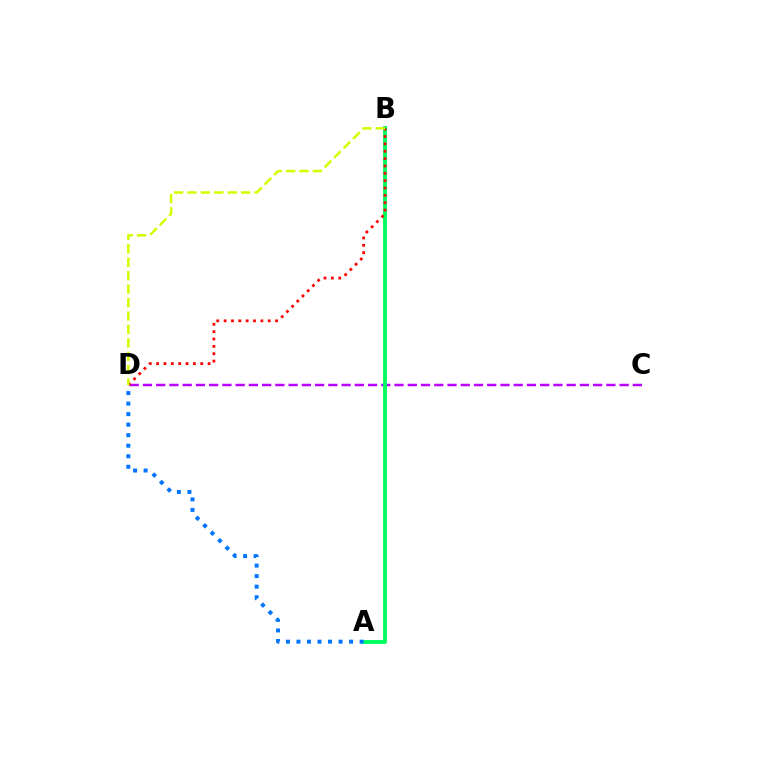{('C', 'D'): [{'color': '#b900ff', 'line_style': 'dashed', 'thickness': 1.8}], ('A', 'B'): [{'color': '#00ff5c', 'line_style': 'solid', 'thickness': 2.79}], ('B', 'D'): [{'color': '#ff0000', 'line_style': 'dotted', 'thickness': 2.0}, {'color': '#d1ff00', 'line_style': 'dashed', 'thickness': 1.82}], ('A', 'D'): [{'color': '#0074ff', 'line_style': 'dotted', 'thickness': 2.86}]}